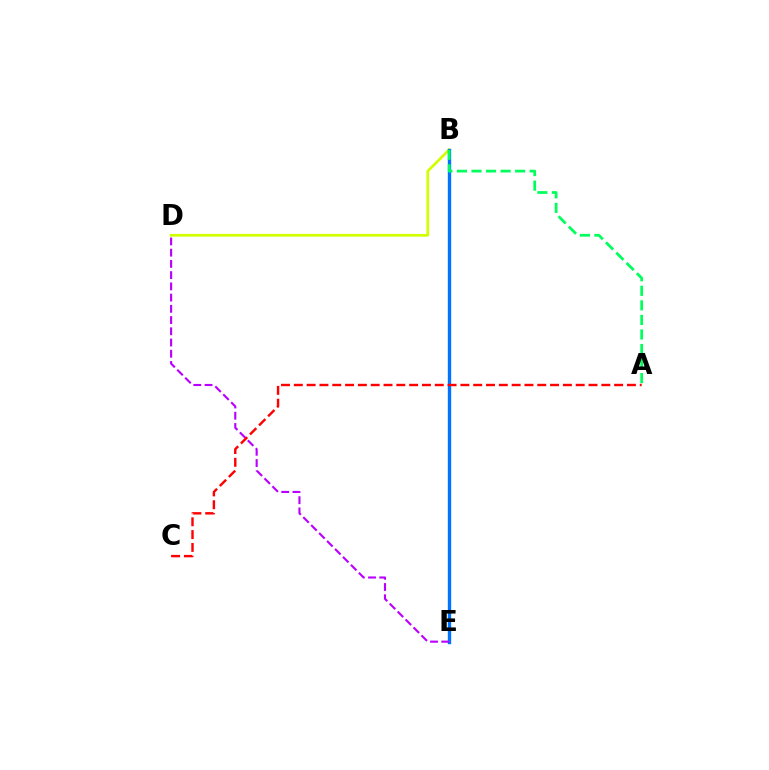{('B', 'D'): [{'color': '#d1ff00', 'line_style': 'solid', 'thickness': 1.96}], ('B', 'E'): [{'color': '#0074ff', 'line_style': 'solid', 'thickness': 2.42}], ('D', 'E'): [{'color': '#b900ff', 'line_style': 'dashed', 'thickness': 1.53}], ('A', 'B'): [{'color': '#00ff5c', 'line_style': 'dashed', 'thickness': 1.98}], ('A', 'C'): [{'color': '#ff0000', 'line_style': 'dashed', 'thickness': 1.74}]}